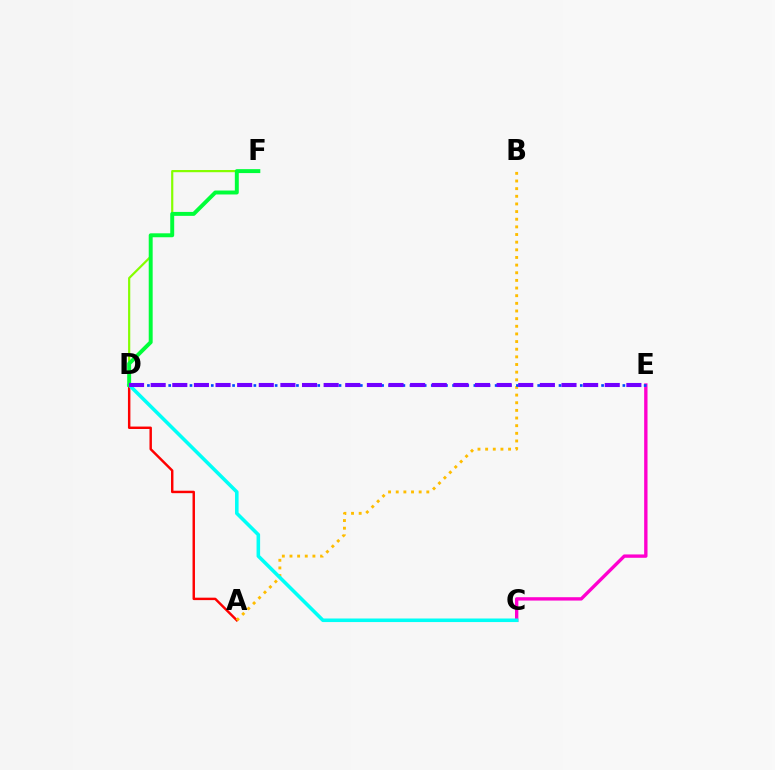{('A', 'D'): [{'color': '#ff0000', 'line_style': 'solid', 'thickness': 1.76}], ('C', 'E'): [{'color': '#ff00cf', 'line_style': 'solid', 'thickness': 2.41}], ('A', 'B'): [{'color': '#ffbd00', 'line_style': 'dotted', 'thickness': 2.08}], ('D', 'F'): [{'color': '#84ff00', 'line_style': 'solid', 'thickness': 1.58}, {'color': '#00ff39', 'line_style': 'solid', 'thickness': 2.84}], ('C', 'D'): [{'color': '#00fff6', 'line_style': 'solid', 'thickness': 2.57}], ('D', 'E'): [{'color': '#004bff', 'line_style': 'dotted', 'thickness': 1.93}, {'color': '#7200ff', 'line_style': 'dashed', 'thickness': 2.94}]}